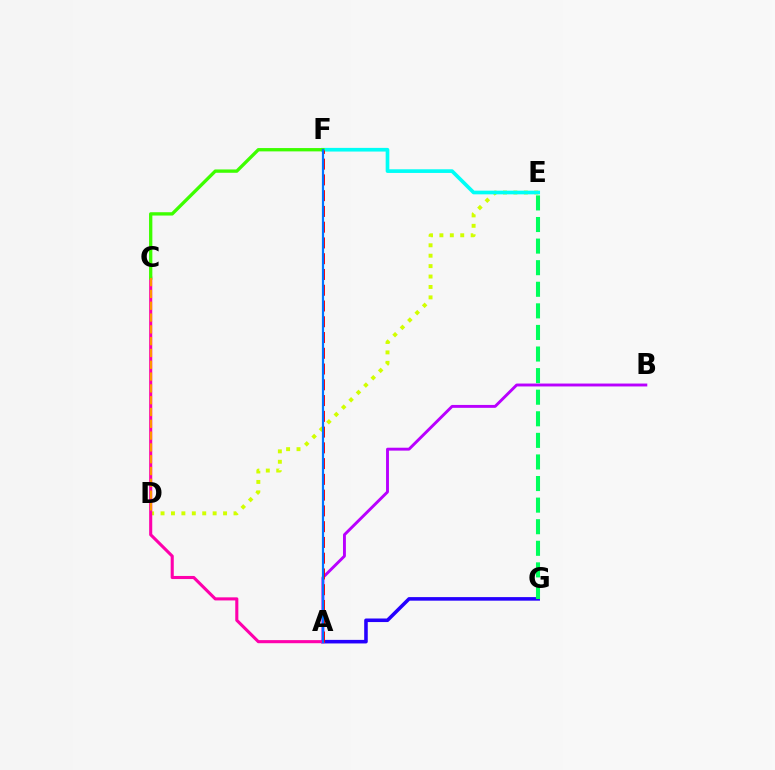{('D', 'E'): [{'color': '#d1ff00', 'line_style': 'dotted', 'thickness': 2.83}], ('A', 'G'): [{'color': '#2500ff', 'line_style': 'solid', 'thickness': 2.56}], ('A', 'B'): [{'color': '#b900ff', 'line_style': 'solid', 'thickness': 2.09}], ('A', 'C'): [{'color': '#ff00ac', 'line_style': 'solid', 'thickness': 2.22}], ('E', 'F'): [{'color': '#00fff6', 'line_style': 'solid', 'thickness': 2.64}], ('C', 'F'): [{'color': '#3dff00', 'line_style': 'solid', 'thickness': 2.39}], ('E', 'G'): [{'color': '#00ff5c', 'line_style': 'dashed', 'thickness': 2.93}], ('C', 'D'): [{'color': '#ff9400', 'line_style': 'dashed', 'thickness': 1.6}], ('A', 'F'): [{'color': '#ff0000', 'line_style': 'dashed', 'thickness': 2.14}, {'color': '#0074ff', 'line_style': 'solid', 'thickness': 1.57}]}